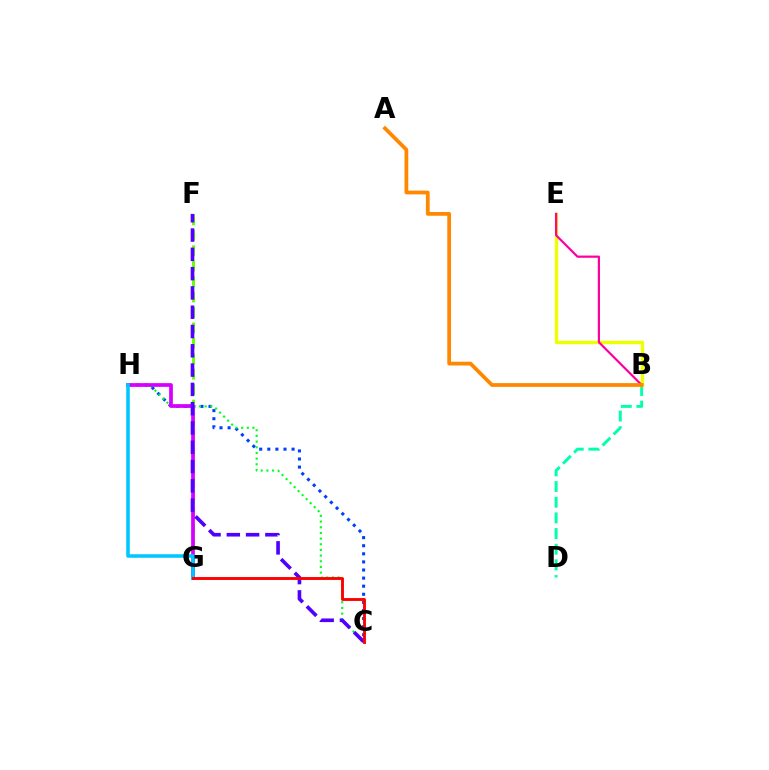{('B', 'D'): [{'color': '#00ffaf', 'line_style': 'dashed', 'thickness': 2.13}], ('C', 'H'): [{'color': '#003fff', 'line_style': 'dotted', 'thickness': 2.2}, {'color': '#00ff27', 'line_style': 'dotted', 'thickness': 1.54}], ('B', 'E'): [{'color': '#eeff00', 'line_style': 'solid', 'thickness': 2.47}, {'color': '#ff00a0', 'line_style': 'solid', 'thickness': 1.59}], ('F', 'G'): [{'color': '#66ff00', 'line_style': 'dashed', 'thickness': 2.1}], ('G', 'H'): [{'color': '#d600ff', 'line_style': 'solid', 'thickness': 2.68}, {'color': '#00c7ff', 'line_style': 'solid', 'thickness': 2.56}], ('A', 'B'): [{'color': '#ff8800', 'line_style': 'solid', 'thickness': 2.71}], ('C', 'F'): [{'color': '#4f00ff', 'line_style': 'dashed', 'thickness': 2.62}], ('C', 'G'): [{'color': '#ff0000', 'line_style': 'solid', 'thickness': 2.07}]}